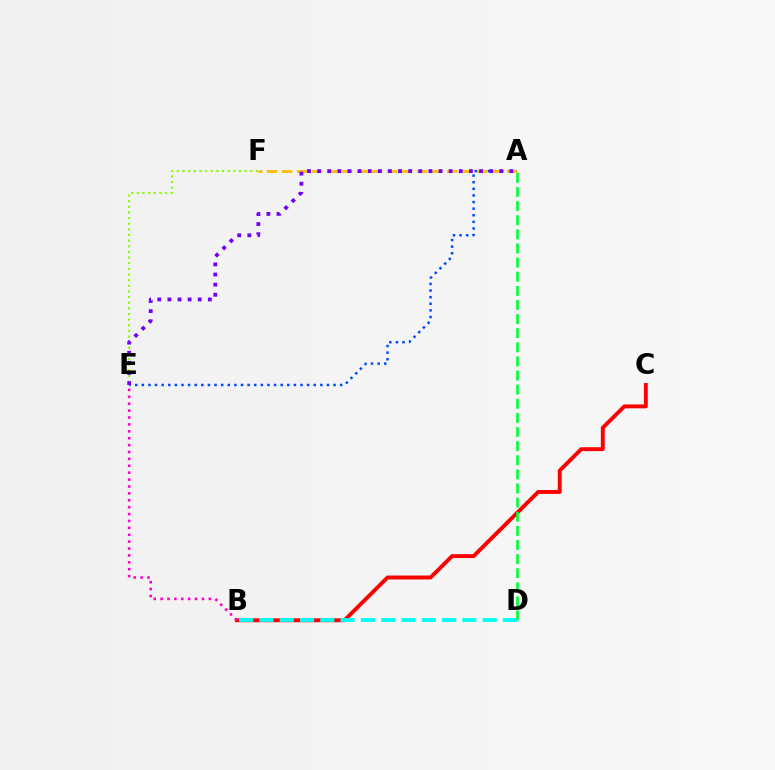{('E', 'F'): [{'color': '#84ff00', 'line_style': 'dotted', 'thickness': 1.53}], ('B', 'C'): [{'color': '#ff0000', 'line_style': 'solid', 'thickness': 2.81}], ('A', 'E'): [{'color': '#004bff', 'line_style': 'dotted', 'thickness': 1.8}, {'color': '#7200ff', 'line_style': 'dotted', 'thickness': 2.75}], ('A', 'F'): [{'color': '#ffbd00', 'line_style': 'dashed', 'thickness': 2.04}], ('B', 'E'): [{'color': '#ff00cf', 'line_style': 'dotted', 'thickness': 1.87}], ('B', 'D'): [{'color': '#00fff6', 'line_style': 'dashed', 'thickness': 2.76}], ('A', 'D'): [{'color': '#00ff39', 'line_style': 'dashed', 'thickness': 1.92}]}